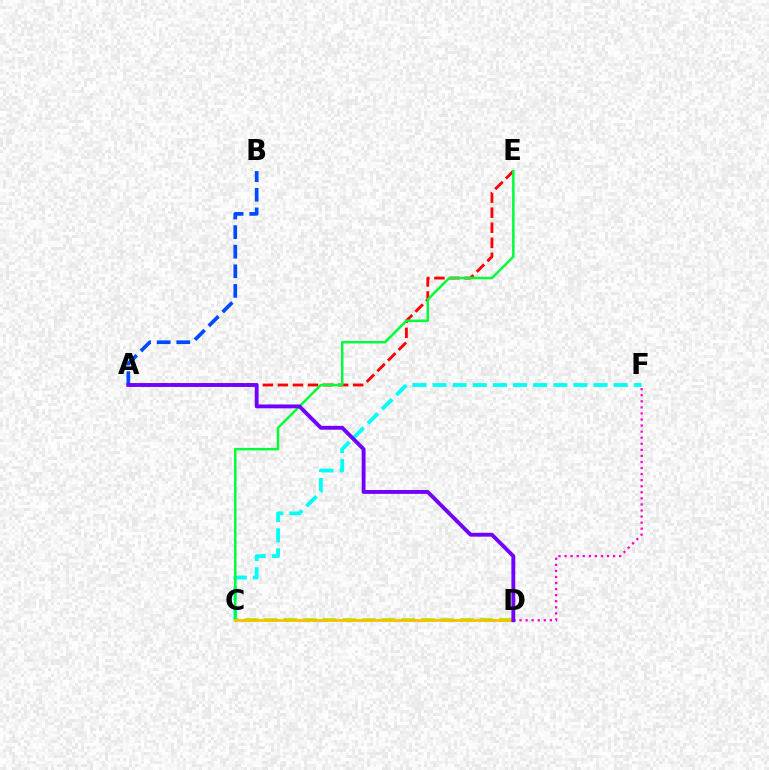{('D', 'F'): [{'color': '#ff00cf', 'line_style': 'dotted', 'thickness': 1.65}], ('A', 'B'): [{'color': '#004bff', 'line_style': 'dashed', 'thickness': 2.66}], ('C', 'F'): [{'color': '#00fff6', 'line_style': 'dashed', 'thickness': 2.73}], ('A', 'E'): [{'color': '#ff0000', 'line_style': 'dashed', 'thickness': 2.05}], ('C', 'D'): [{'color': '#84ff00', 'line_style': 'dashed', 'thickness': 2.66}, {'color': '#ffbd00', 'line_style': 'solid', 'thickness': 1.99}], ('C', 'E'): [{'color': '#00ff39', 'line_style': 'solid', 'thickness': 1.8}], ('A', 'D'): [{'color': '#7200ff', 'line_style': 'solid', 'thickness': 2.78}]}